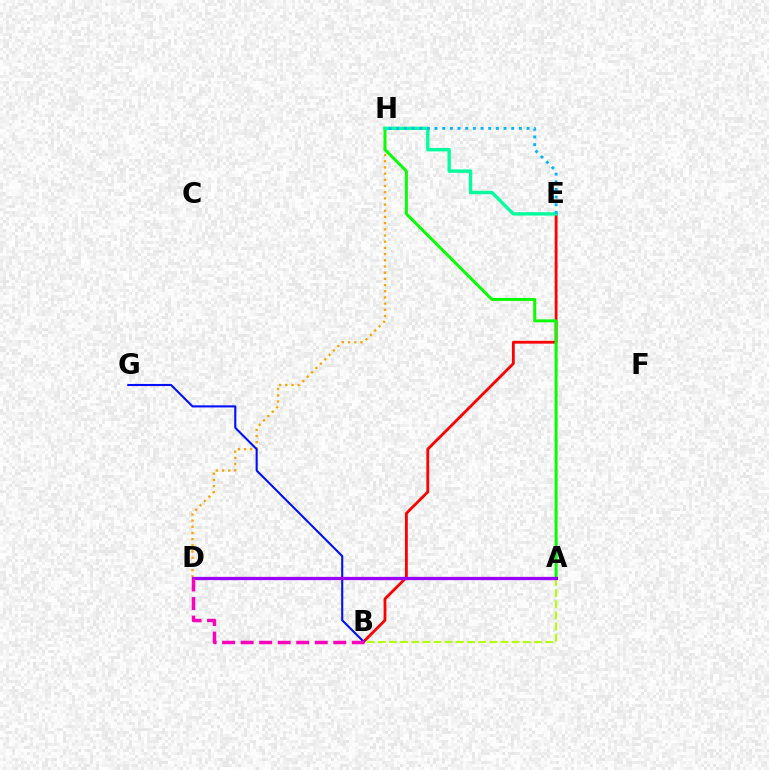{('B', 'E'): [{'color': '#ff0000', 'line_style': 'solid', 'thickness': 2.03}], ('D', 'H'): [{'color': '#ffa500', 'line_style': 'dotted', 'thickness': 1.68}], ('A', 'H'): [{'color': '#08ff00', 'line_style': 'solid', 'thickness': 2.15}], ('A', 'B'): [{'color': '#b3ff00', 'line_style': 'dashed', 'thickness': 1.52}], ('B', 'G'): [{'color': '#0010ff', 'line_style': 'solid', 'thickness': 1.51}], ('A', 'D'): [{'color': '#9b00ff', 'line_style': 'solid', 'thickness': 2.36}], ('B', 'D'): [{'color': '#ff00bd', 'line_style': 'dashed', 'thickness': 2.52}], ('E', 'H'): [{'color': '#00ff9d', 'line_style': 'solid', 'thickness': 2.41}, {'color': '#00b5ff', 'line_style': 'dotted', 'thickness': 2.08}]}